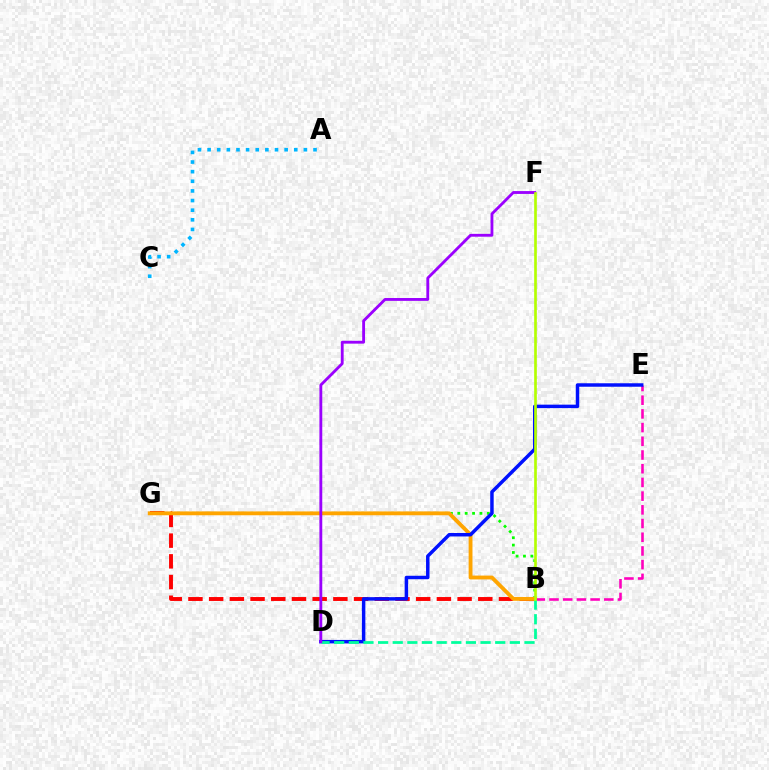{('B', 'E'): [{'color': '#ff00bd', 'line_style': 'dashed', 'thickness': 1.86}], ('B', 'G'): [{'color': '#ff0000', 'line_style': 'dashed', 'thickness': 2.81}, {'color': '#08ff00', 'line_style': 'dotted', 'thickness': 2.0}, {'color': '#ffa500', 'line_style': 'solid', 'thickness': 2.77}], ('D', 'E'): [{'color': '#0010ff', 'line_style': 'solid', 'thickness': 2.5}], ('B', 'D'): [{'color': '#00ff9d', 'line_style': 'dashed', 'thickness': 1.99}], ('A', 'C'): [{'color': '#00b5ff', 'line_style': 'dotted', 'thickness': 2.62}], ('D', 'F'): [{'color': '#9b00ff', 'line_style': 'solid', 'thickness': 2.05}], ('B', 'F'): [{'color': '#b3ff00', 'line_style': 'solid', 'thickness': 1.91}]}